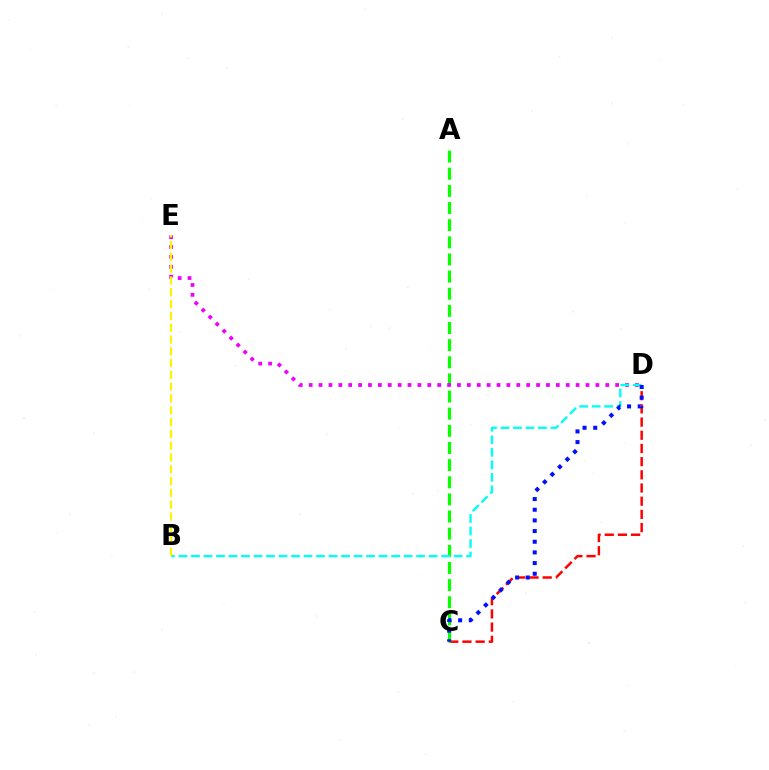{('C', 'D'): [{'color': '#ff0000', 'line_style': 'dashed', 'thickness': 1.79}, {'color': '#0010ff', 'line_style': 'dotted', 'thickness': 2.9}], ('A', 'C'): [{'color': '#08ff00', 'line_style': 'dashed', 'thickness': 2.33}], ('D', 'E'): [{'color': '#ee00ff', 'line_style': 'dotted', 'thickness': 2.69}], ('B', 'D'): [{'color': '#00fff6', 'line_style': 'dashed', 'thickness': 1.7}], ('B', 'E'): [{'color': '#fcf500', 'line_style': 'dashed', 'thickness': 1.6}]}